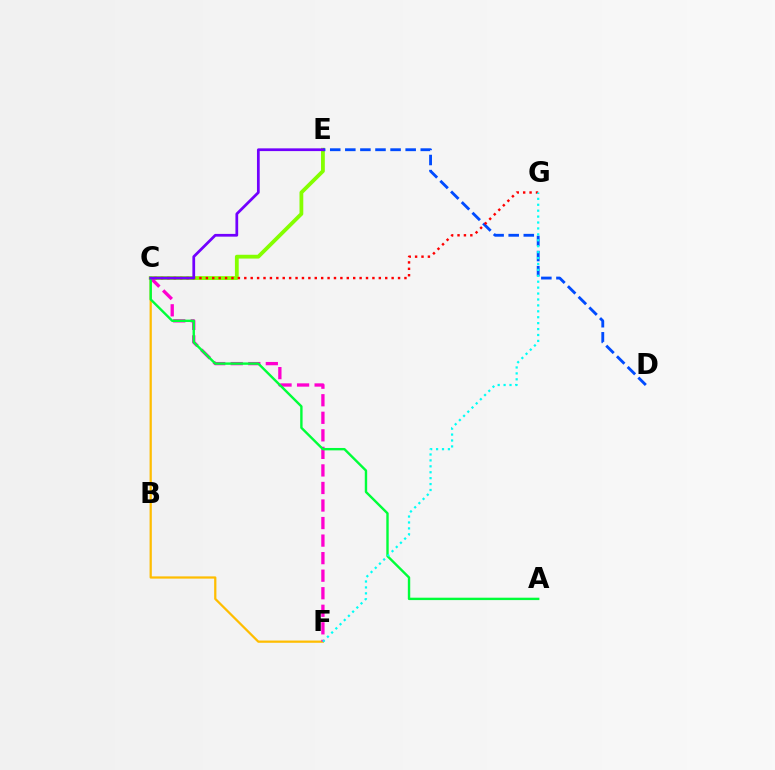{('C', 'E'): [{'color': '#84ff00', 'line_style': 'solid', 'thickness': 2.73}, {'color': '#7200ff', 'line_style': 'solid', 'thickness': 1.97}], ('D', 'E'): [{'color': '#004bff', 'line_style': 'dashed', 'thickness': 2.05}], ('C', 'F'): [{'color': '#ffbd00', 'line_style': 'solid', 'thickness': 1.61}, {'color': '#ff00cf', 'line_style': 'dashed', 'thickness': 2.38}], ('A', 'C'): [{'color': '#00ff39', 'line_style': 'solid', 'thickness': 1.73}], ('C', 'G'): [{'color': '#ff0000', 'line_style': 'dotted', 'thickness': 1.74}], ('F', 'G'): [{'color': '#00fff6', 'line_style': 'dotted', 'thickness': 1.61}]}